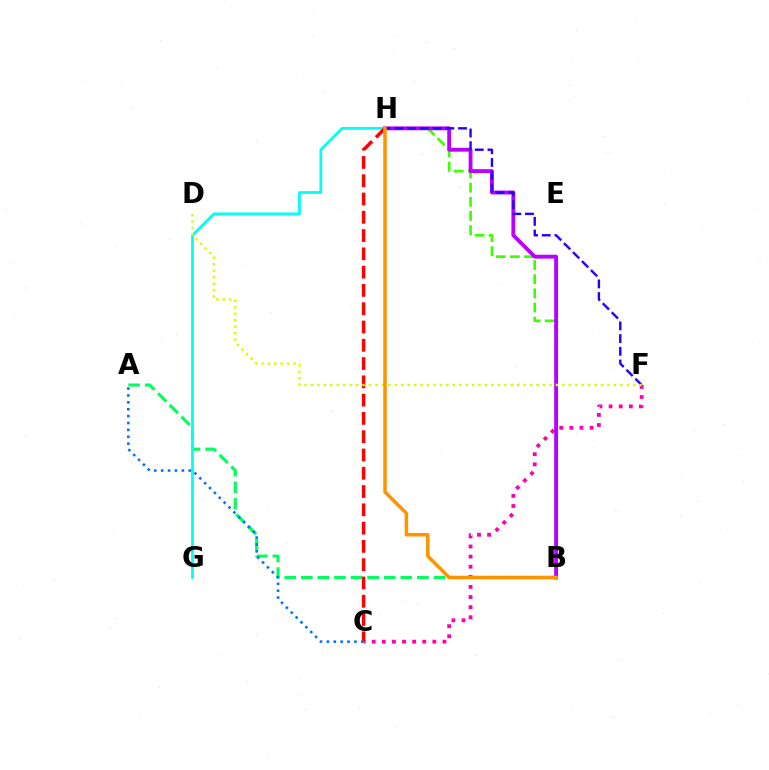{('A', 'B'): [{'color': '#00ff5c', 'line_style': 'dashed', 'thickness': 2.25}], ('C', 'F'): [{'color': '#ff00ac', 'line_style': 'dotted', 'thickness': 2.75}], ('G', 'H'): [{'color': '#00fff6', 'line_style': 'solid', 'thickness': 2.02}], ('B', 'H'): [{'color': '#3dff00', 'line_style': 'dashed', 'thickness': 1.92}, {'color': '#b900ff', 'line_style': 'solid', 'thickness': 2.79}, {'color': '#ff9400', 'line_style': 'solid', 'thickness': 2.53}], ('F', 'H'): [{'color': '#2500ff', 'line_style': 'dashed', 'thickness': 1.73}], ('C', 'H'): [{'color': '#ff0000', 'line_style': 'dashed', 'thickness': 2.48}], ('D', 'F'): [{'color': '#d1ff00', 'line_style': 'dotted', 'thickness': 1.75}], ('A', 'C'): [{'color': '#0074ff', 'line_style': 'dotted', 'thickness': 1.87}]}